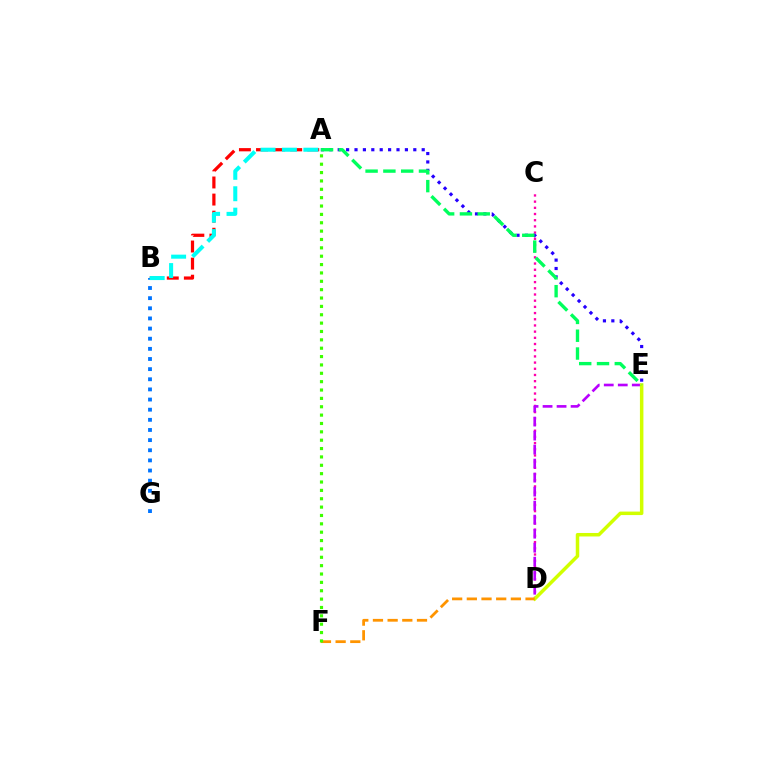{('C', 'D'): [{'color': '#ff00ac', 'line_style': 'dotted', 'thickness': 1.68}], ('A', 'B'): [{'color': '#ff0000', 'line_style': 'dashed', 'thickness': 2.32}, {'color': '#00fff6', 'line_style': 'dashed', 'thickness': 2.91}], ('A', 'E'): [{'color': '#2500ff', 'line_style': 'dotted', 'thickness': 2.28}, {'color': '#00ff5c', 'line_style': 'dashed', 'thickness': 2.42}], ('D', 'E'): [{'color': '#b900ff', 'line_style': 'dashed', 'thickness': 1.9}, {'color': '#d1ff00', 'line_style': 'solid', 'thickness': 2.51}], ('B', 'G'): [{'color': '#0074ff', 'line_style': 'dotted', 'thickness': 2.75}], ('D', 'F'): [{'color': '#ff9400', 'line_style': 'dashed', 'thickness': 1.99}], ('A', 'F'): [{'color': '#3dff00', 'line_style': 'dotted', 'thickness': 2.27}]}